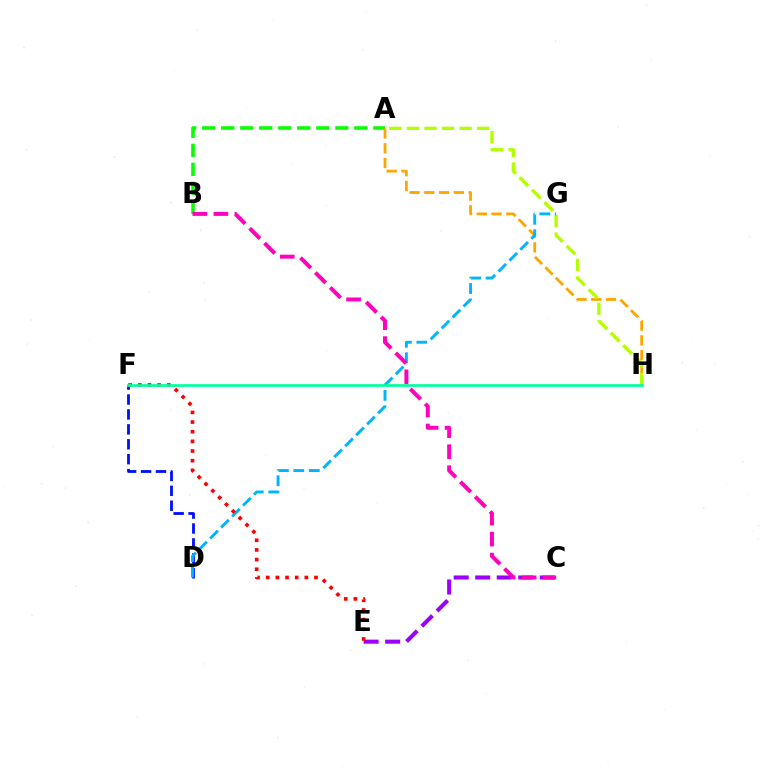{('C', 'E'): [{'color': '#9b00ff', 'line_style': 'dashed', 'thickness': 2.92}], ('A', 'B'): [{'color': '#08ff00', 'line_style': 'dashed', 'thickness': 2.58}], ('A', 'H'): [{'color': '#ffa500', 'line_style': 'dashed', 'thickness': 2.01}, {'color': '#b3ff00', 'line_style': 'dashed', 'thickness': 2.39}], ('D', 'F'): [{'color': '#0010ff', 'line_style': 'dashed', 'thickness': 2.03}], ('D', 'G'): [{'color': '#00b5ff', 'line_style': 'dashed', 'thickness': 2.1}], ('B', 'C'): [{'color': '#ff00bd', 'line_style': 'dashed', 'thickness': 2.86}], ('E', 'F'): [{'color': '#ff0000', 'line_style': 'dotted', 'thickness': 2.62}], ('F', 'H'): [{'color': '#00ff9d', 'line_style': 'solid', 'thickness': 1.94}]}